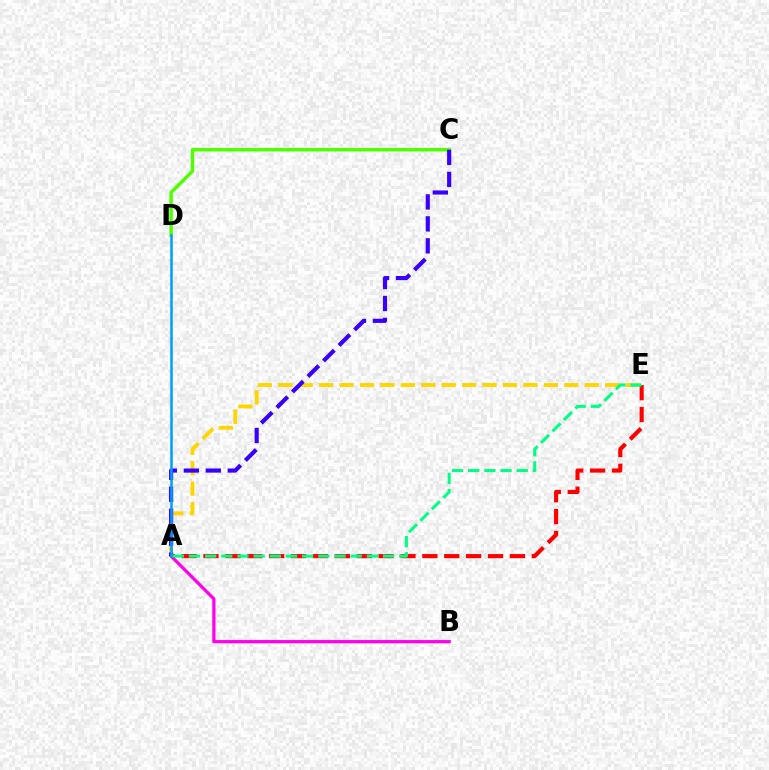{('A', 'E'): [{'color': '#ffd500', 'line_style': 'dashed', 'thickness': 2.78}, {'color': '#ff0000', 'line_style': 'dashed', 'thickness': 2.97}, {'color': '#00ff86', 'line_style': 'dashed', 'thickness': 2.2}], ('A', 'B'): [{'color': '#ff00ed', 'line_style': 'solid', 'thickness': 2.32}], ('C', 'D'): [{'color': '#4fff00', 'line_style': 'solid', 'thickness': 2.48}], ('A', 'C'): [{'color': '#3700ff', 'line_style': 'dashed', 'thickness': 2.98}], ('A', 'D'): [{'color': '#009eff', 'line_style': 'solid', 'thickness': 1.82}]}